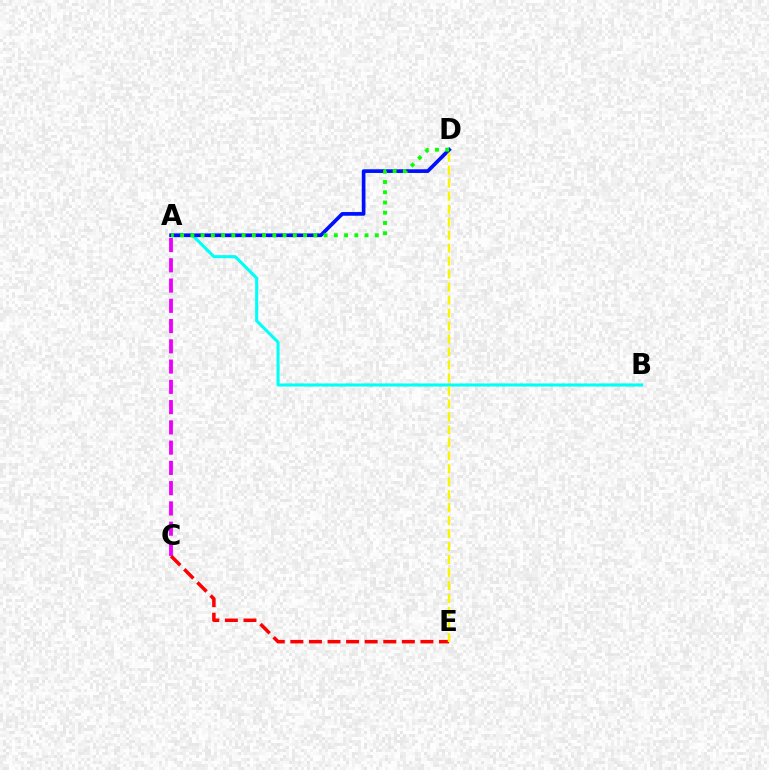{('A', 'B'): [{'color': '#00fff6', 'line_style': 'solid', 'thickness': 2.22}], ('A', 'D'): [{'color': '#0010ff', 'line_style': 'solid', 'thickness': 2.65}, {'color': '#08ff00', 'line_style': 'dotted', 'thickness': 2.78}], ('A', 'C'): [{'color': '#ee00ff', 'line_style': 'dashed', 'thickness': 2.75}], ('C', 'E'): [{'color': '#ff0000', 'line_style': 'dashed', 'thickness': 2.52}], ('D', 'E'): [{'color': '#fcf500', 'line_style': 'dashed', 'thickness': 1.76}]}